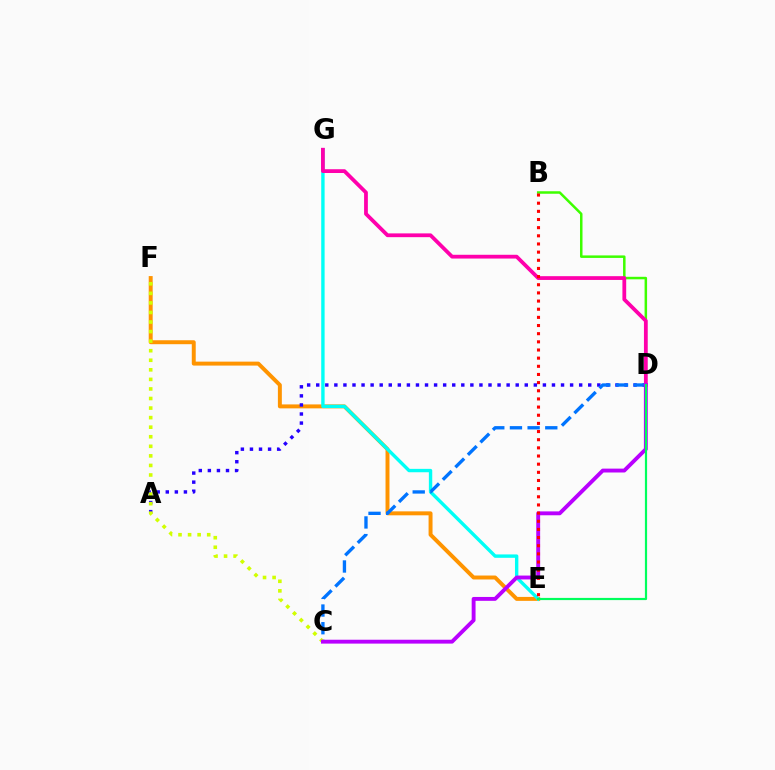{('E', 'F'): [{'color': '#ff9400', 'line_style': 'solid', 'thickness': 2.84}], ('B', 'D'): [{'color': '#3dff00', 'line_style': 'solid', 'thickness': 1.8}], ('E', 'G'): [{'color': '#00fff6', 'line_style': 'solid', 'thickness': 2.44}], ('A', 'D'): [{'color': '#2500ff', 'line_style': 'dotted', 'thickness': 2.46}], ('C', 'D'): [{'color': '#0074ff', 'line_style': 'dashed', 'thickness': 2.4}, {'color': '#b900ff', 'line_style': 'solid', 'thickness': 2.79}], ('C', 'F'): [{'color': '#d1ff00', 'line_style': 'dotted', 'thickness': 2.6}], ('D', 'G'): [{'color': '#ff00ac', 'line_style': 'solid', 'thickness': 2.72}], ('B', 'E'): [{'color': '#ff0000', 'line_style': 'dotted', 'thickness': 2.22}], ('D', 'E'): [{'color': '#00ff5c', 'line_style': 'solid', 'thickness': 1.58}]}